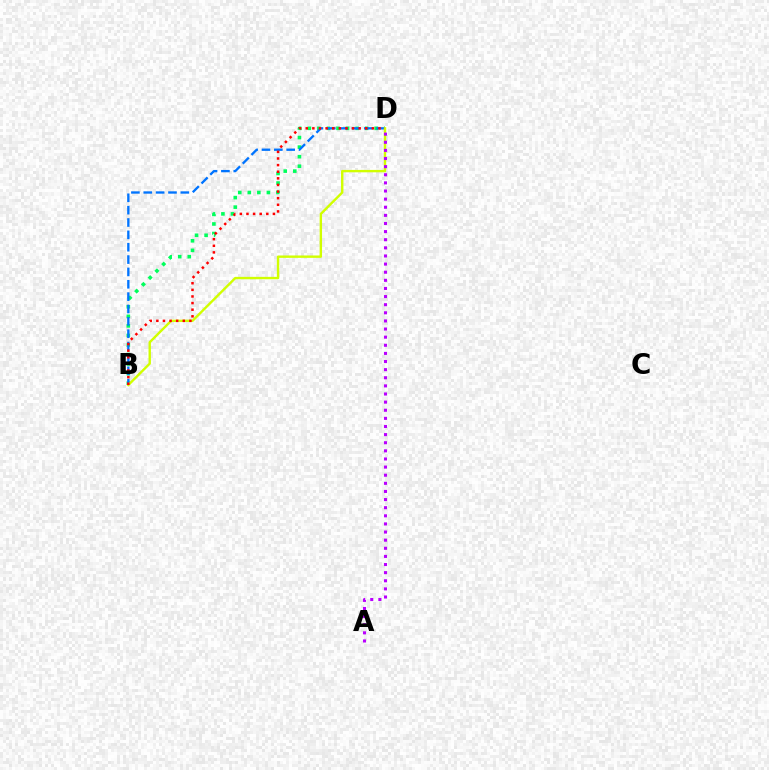{('B', 'D'): [{'color': '#00ff5c', 'line_style': 'dotted', 'thickness': 2.6}, {'color': '#0074ff', 'line_style': 'dashed', 'thickness': 1.68}, {'color': '#d1ff00', 'line_style': 'solid', 'thickness': 1.73}, {'color': '#ff0000', 'line_style': 'dotted', 'thickness': 1.8}], ('A', 'D'): [{'color': '#b900ff', 'line_style': 'dotted', 'thickness': 2.21}]}